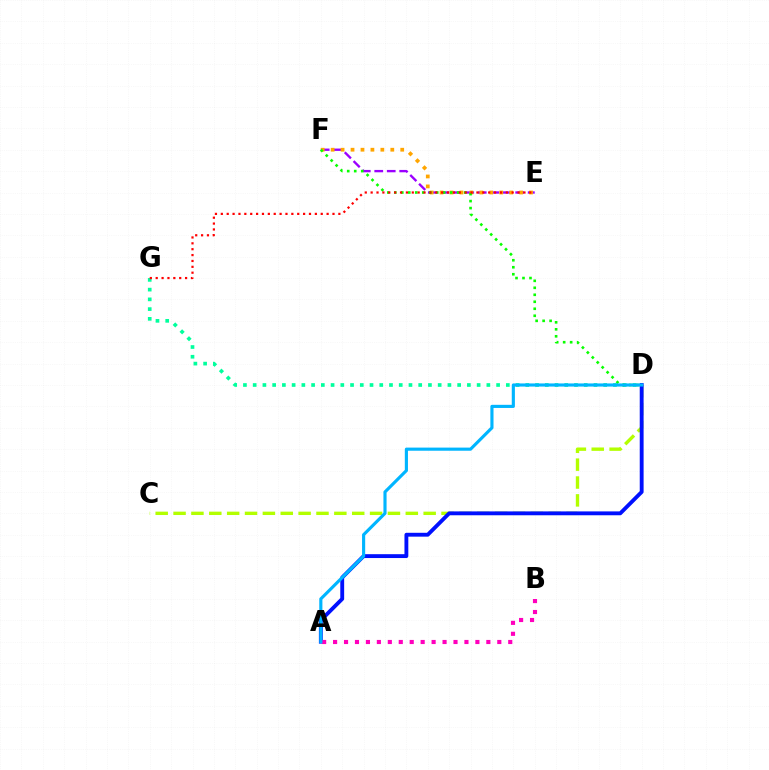{('C', 'D'): [{'color': '#b3ff00', 'line_style': 'dashed', 'thickness': 2.43}], ('A', 'D'): [{'color': '#0010ff', 'line_style': 'solid', 'thickness': 2.78}, {'color': '#00b5ff', 'line_style': 'solid', 'thickness': 2.26}], ('A', 'B'): [{'color': '#ff00bd', 'line_style': 'dotted', 'thickness': 2.97}], ('D', 'G'): [{'color': '#00ff9d', 'line_style': 'dotted', 'thickness': 2.65}], ('E', 'F'): [{'color': '#9b00ff', 'line_style': 'dashed', 'thickness': 1.7}, {'color': '#ffa500', 'line_style': 'dotted', 'thickness': 2.7}], ('D', 'F'): [{'color': '#08ff00', 'line_style': 'dotted', 'thickness': 1.9}], ('E', 'G'): [{'color': '#ff0000', 'line_style': 'dotted', 'thickness': 1.6}]}